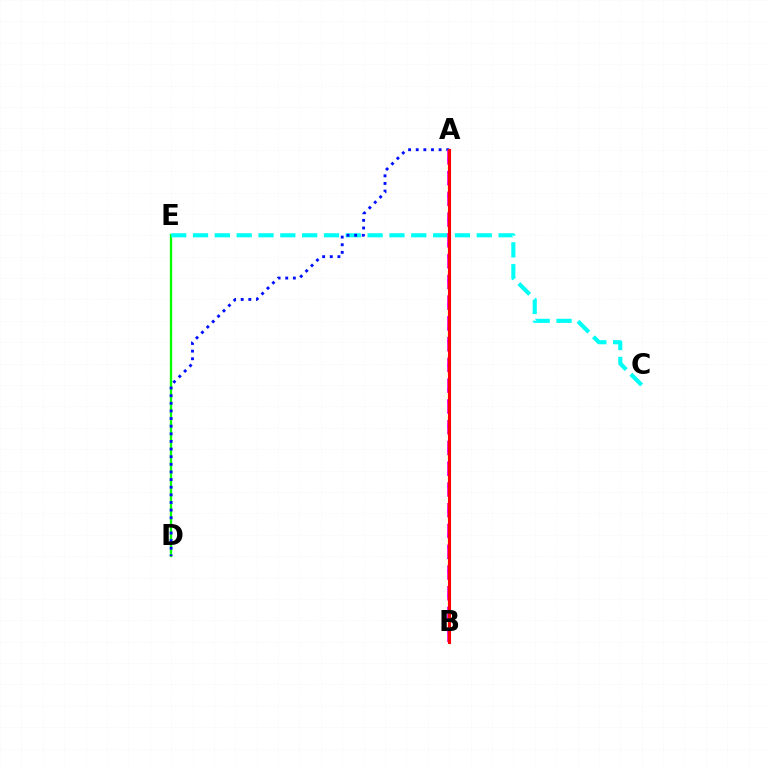{('D', 'E'): [{'color': '#08ff00', 'line_style': 'solid', 'thickness': 1.68}], ('C', 'E'): [{'color': '#00fff6', 'line_style': 'dashed', 'thickness': 2.97}], ('A', 'D'): [{'color': '#0010ff', 'line_style': 'dotted', 'thickness': 2.07}], ('A', 'B'): [{'color': '#ee00ff', 'line_style': 'dashed', 'thickness': 2.82}, {'color': '#fcf500', 'line_style': 'dashed', 'thickness': 1.64}, {'color': '#ff0000', 'line_style': 'solid', 'thickness': 2.22}]}